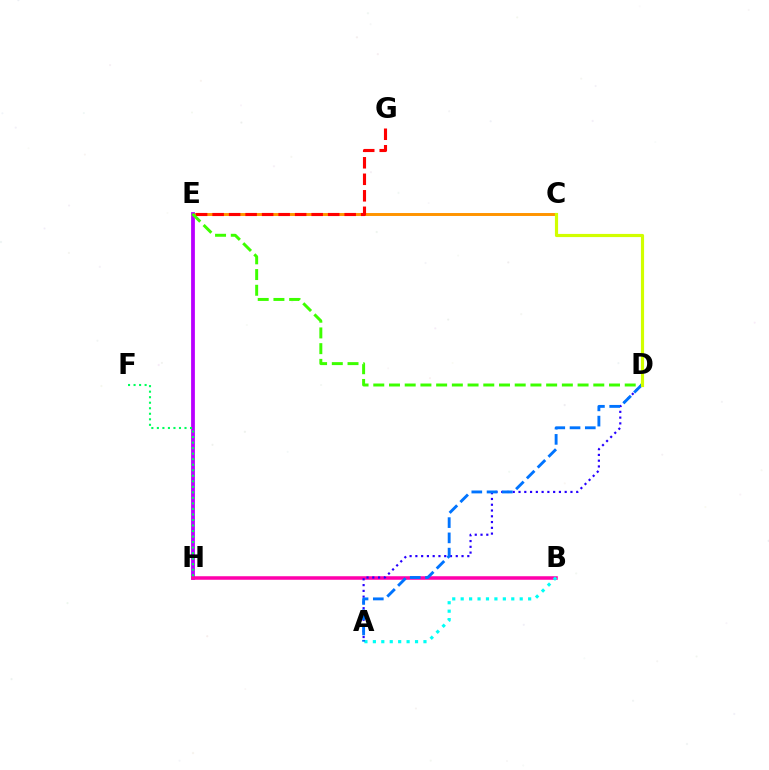{('C', 'E'): [{'color': '#ff9400', 'line_style': 'solid', 'thickness': 2.12}], ('E', 'H'): [{'color': '#b900ff', 'line_style': 'solid', 'thickness': 2.72}], ('E', 'G'): [{'color': '#ff0000', 'line_style': 'dashed', 'thickness': 2.24}], ('D', 'E'): [{'color': '#3dff00', 'line_style': 'dashed', 'thickness': 2.13}], ('B', 'H'): [{'color': '#ff00ac', 'line_style': 'solid', 'thickness': 2.54}], ('A', 'D'): [{'color': '#2500ff', 'line_style': 'dotted', 'thickness': 1.57}, {'color': '#0074ff', 'line_style': 'dashed', 'thickness': 2.07}], ('A', 'B'): [{'color': '#00fff6', 'line_style': 'dotted', 'thickness': 2.29}], ('F', 'H'): [{'color': '#00ff5c', 'line_style': 'dotted', 'thickness': 1.5}], ('C', 'D'): [{'color': '#d1ff00', 'line_style': 'solid', 'thickness': 2.28}]}